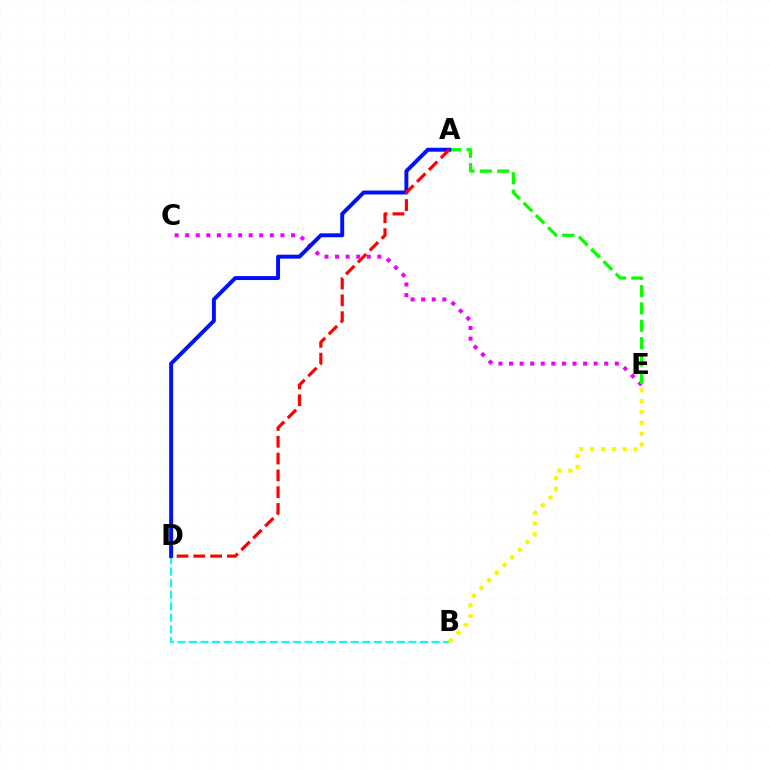{('C', 'E'): [{'color': '#ee00ff', 'line_style': 'dotted', 'thickness': 2.87}], ('A', 'E'): [{'color': '#08ff00', 'line_style': 'dashed', 'thickness': 2.36}], ('B', 'D'): [{'color': '#00fff6', 'line_style': 'dashed', 'thickness': 1.57}], ('B', 'E'): [{'color': '#fcf500', 'line_style': 'dotted', 'thickness': 2.94}], ('A', 'D'): [{'color': '#0010ff', 'line_style': 'solid', 'thickness': 2.84}, {'color': '#ff0000', 'line_style': 'dashed', 'thickness': 2.28}]}